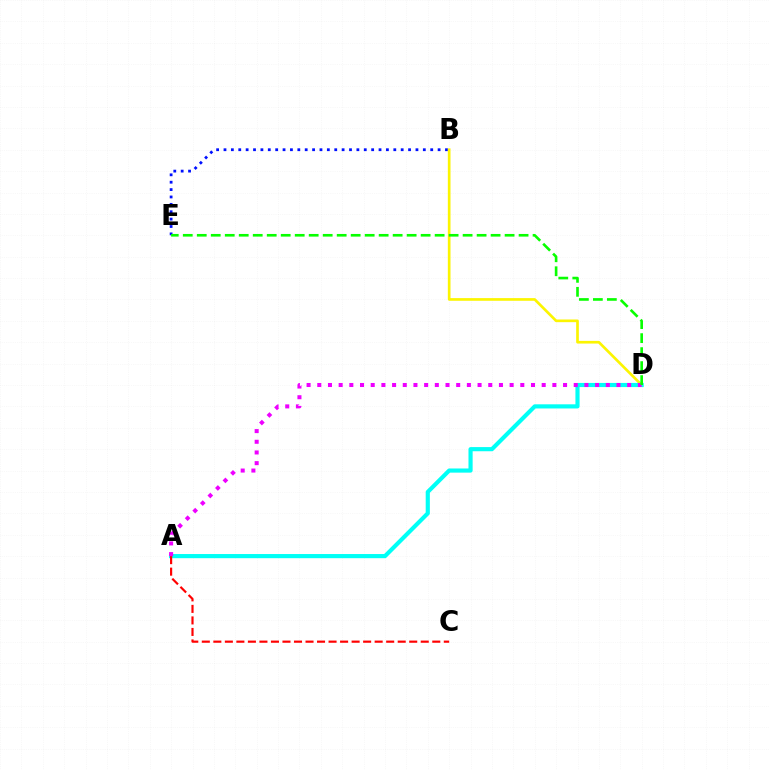{('B', 'E'): [{'color': '#0010ff', 'line_style': 'dotted', 'thickness': 2.01}], ('B', 'D'): [{'color': '#fcf500', 'line_style': 'solid', 'thickness': 1.92}], ('A', 'D'): [{'color': '#00fff6', 'line_style': 'solid', 'thickness': 2.99}, {'color': '#ee00ff', 'line_style': 'dotted', 'thickness': 2.9}], ('A', 'C'): [{'color': '#ff0000', 'line_style': 'dashed', 'thickness': 1.57}], ('D', 'E'): [{'color': '#08ff00', 'line_style': 'dashed', 'thickness': 1.9}]}